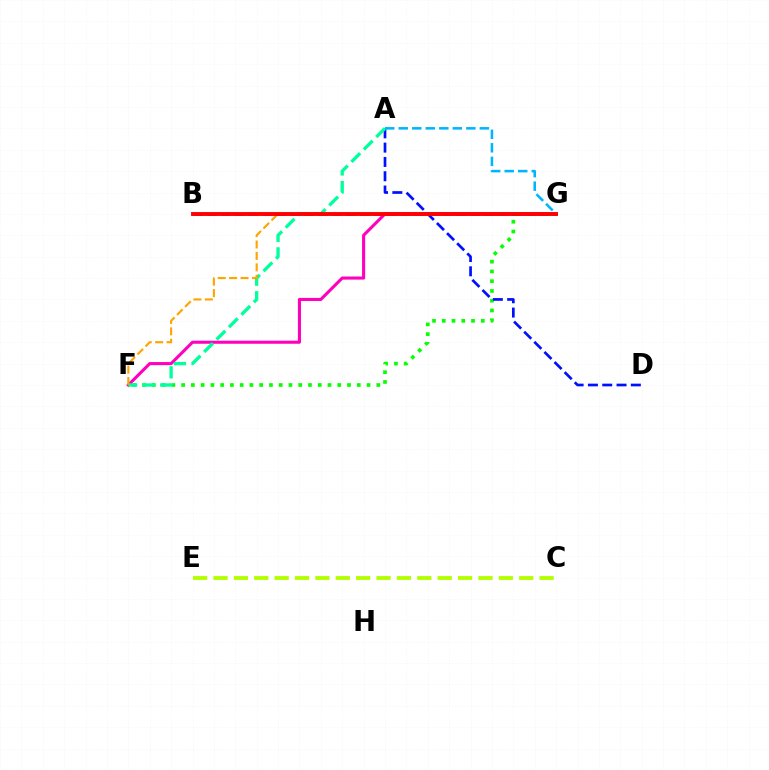{('F', 'G'): [{'color': '#08ff00', 'line_style': 'dotted', 'thickness': 2.65}, {'color': '#ff00bd', 'line_style': 'solid', 'thickness': 2.22}, {'color': '#ffa500', 'line_style': 'dashed', 'thickness': 1.55}], ('A', 'D'): [{'color': '#0010ff', 'line_style': 'dashed', 'thickness': 1.94}], ('A', 'F'): [{'color': '#00ff9d', 'line_style': 'dashed', 'thickness': 2.39}], ('C', 'E'): [{'color': '#b3ff00', 'line_style': 'dashed', 'thickness': 2.77}], ('B', 'G'): [{'color': '#9b00ff', 'line_style': 'dashed', 'thickness': 1.88}, {'color': '#ff0000', 'line_style': 'solid', 'thickness': 2.8}], ('A', 'G'): [{'color': '#00b5ff', 'line_style': 'dashed', 'thickness': 1.84}]}